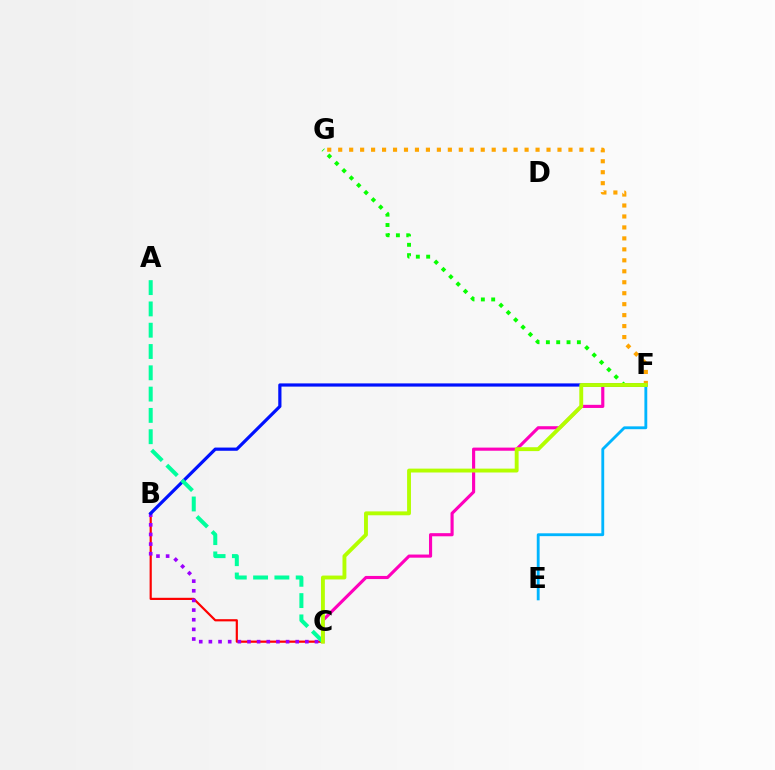{('B', 'C'): [{'color': '#ff0000', 'line_style': 'solid', 'thickness': 1.58}, {'color': '#9b00ff', 'line_style': 'dotted', 'thickness': 2.62}], ('C', 'F'): [{'color': '#ff00bd', 'line_style': 'solid', 'thickness': 2.25}, {'color': '#b3ff00', 'line_style': 'solid', 'thickness': 2.79}], ('B', 'F'): [{'color': '#0010ff', 'line_style': 'solid', 'thickness': 2.31}], ('A', 'C'): [{'color': '#00ff9d', 'line_style': 'dashed', 'thickness': 2.89}], ('F', 'G'): [{'color': '#08ff00', 'line_style': 'dotted', 'thickness': 2.81}, {'color': '#ffa500', 'line_style': 'dotted', 'thickness': 2.98}], ('E', 'F'): [{'color': '#00b5ff', 'line_style': 'solid', 'thickness': 2.05}]}